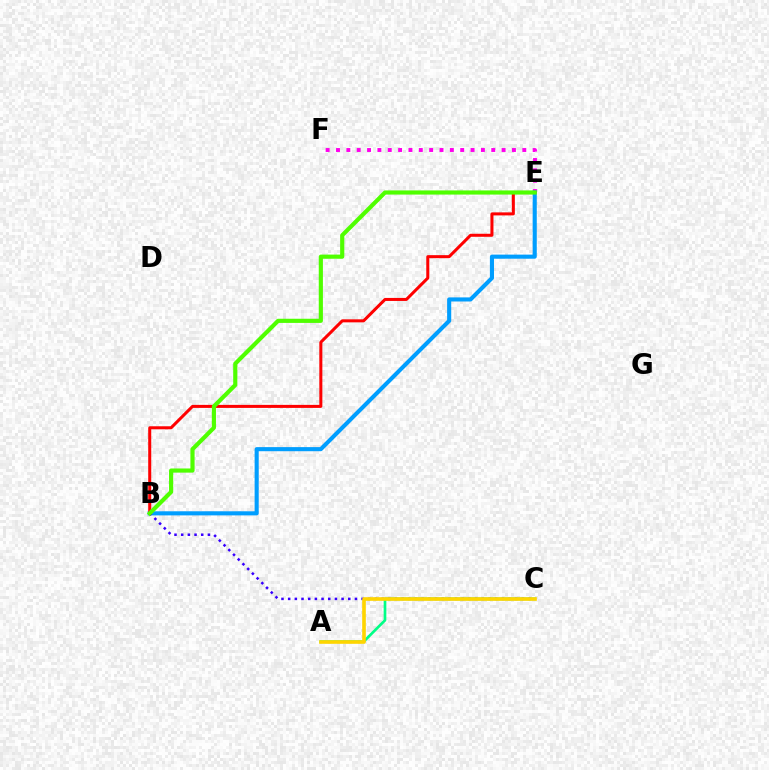{('E', 'F'): [{'color': '#ff00ed', 'line_style': 'dotted', 'thickness': 2.81}], ('B', 'E'): [{'color': '#009eff', 'line_style': 'solid', 'thickness': 2.95}, {'color': '#ff0000', 'line_style': 'solid', 'thickness': 2.18}, {'color': '#4fff00', 'line_style': 'solid', 'thickness': 2.99}], ('A', 'C'): [{'color': '#00ff86', 'line_style': 'solid', 'thickness': 1.93}, {'color': '#ffd500', 'line_style': 'solid', 'thickness': 2.62}], ('B', 'C'): [{'color': '#3700ff', 'line_style': 'dotted', 'thickness': 1.81}]}